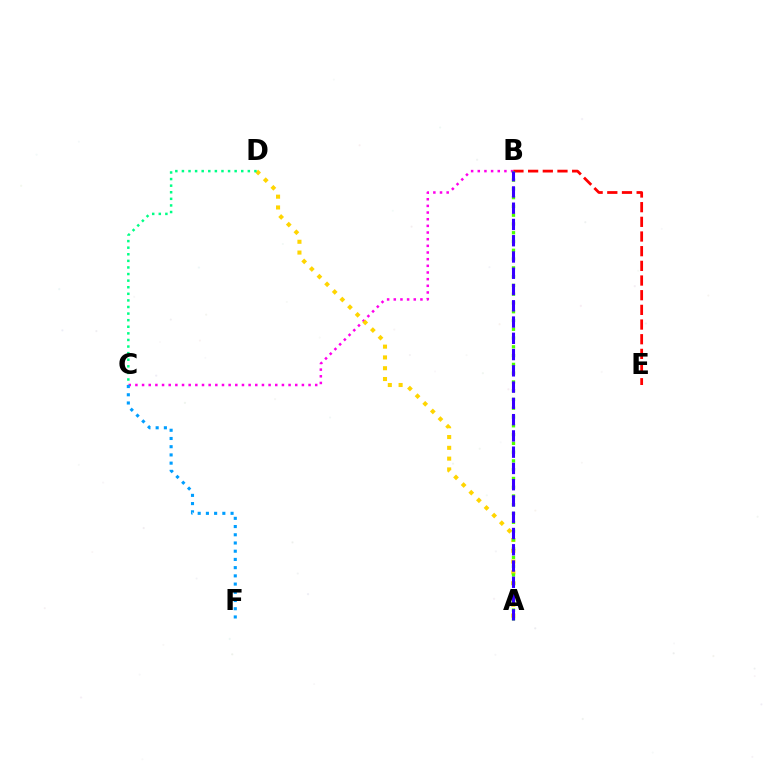{('B', 'C'): [{'color': '#ff00ed', 'line_style': 'dotted', 'thickness': 1.81}], ('B', 'E'): [{'color': '#ff0000', 'line_style': 'dashed', 'thickness': 1.99}], ('A', 'D'): [{'color': '#ffd500', 'line_style': 'dotted', 'thickness': 2.93}], ('A', 'B'): [{'color': '#4fff00', 'line_style': 'dotted', 'thickness': 2.38}, {'color': '#3700ff', 'line_style': 'dashed', 'thickness': 2.21}], ('C', 'D'): [{'color': '#00ff86', 'line_style': 'dotted', 'thickness': 1.79}], ('C', 'F'): [{'color': '#009eff', 'line_style': 'dotted', 'thickness': 2.23}]}